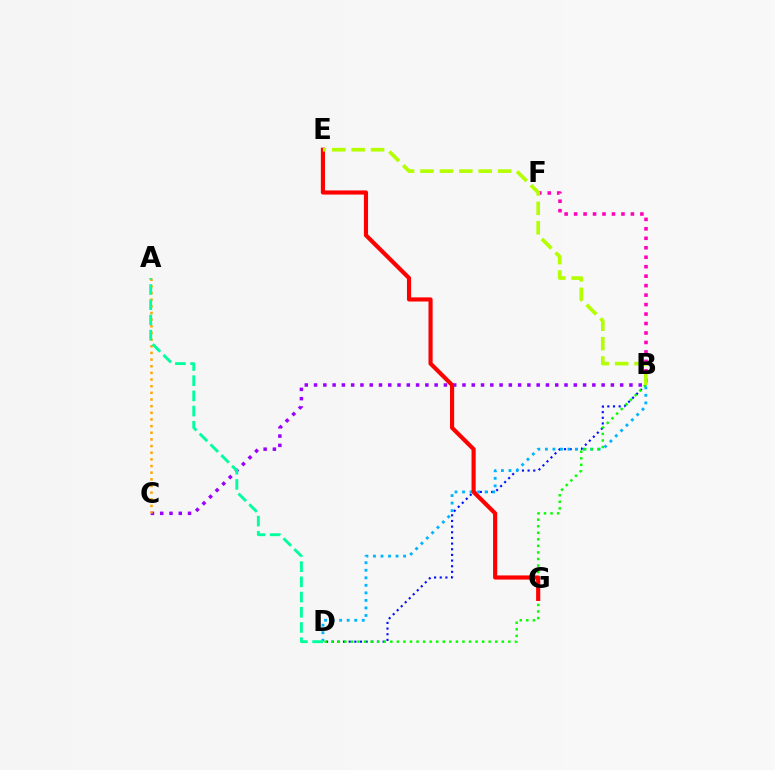{('B', 'D'): [{'color': '#0010ff', 'line_style': 'dotted', 'thickness': 1.54}, {'color': '#00b5ff', 'line_style': 'dotted', 'thickness': 2.05}, {'color': '#08ff00', 'line_style': 'dotted', 'thickness': 1.78}], ('B', 'C'): [{'color': '#9b00ff', 'line_style': 'dotted', 'thickness': 2.52}], ('A', 'C'): [{'color': '#ffa500', 'line_style': 'dotted', 'thickness': 1.81}], ('A', 'D'): [{'color': '#00ff9d', 'line_style': 'dashed', 'thickness': 2.07}], ('B', 'F'): [{'color': '#ff00bd', 'line_style': 'dotted', 'thickness': 2.57}], ('E', 'G'): [{'color': '#ff0000', 'line_style': 'solid', 'thickness': 2.98}], ('B', 'E'): [{'color': '#b3ff00', 'line_style': 'dashed', 'thickness': 2.64}]}